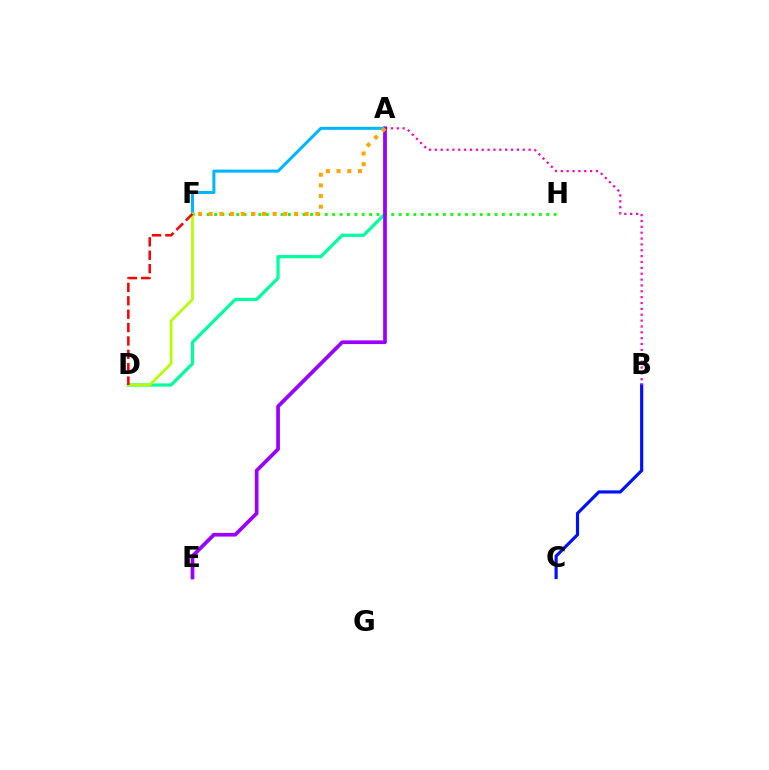{('F', 'H'): [{'color': '#08ff00', 'line_style': 'dotted', 'thickness': 2.01}], ('A', 'D'): [{'color': '#00ff9d', 'line_style': 'solid', 'thickness': 2.32}], ('B', 'C'): [{'color': '#0010ff', 'line_style': 'solid', 'thickness': 2.27}], ('A', 'F'): [{'color': '#00b5ff', 'line_style': 'solid', 'thickness': 2.16}, {'color': '#ffa500', 'line_style': 'dotted', 'thickness': 2.9}], ('A', 'B'): [{'color': '#ff00bd', 'line_style': 'dotted', 'thickness': 1.59}], ('A', 'E'): [{'color': '#9b00ff', 'line_style': 'solid', 'thickness': 2.66}], ('D', 'F'): [{'color': '#b3ff00', 'line_style': 'solid', 'thickness': 1.95}, {'color': '#ff0000', 'line_style': 'dashed', 'thickness': 1.82}]}